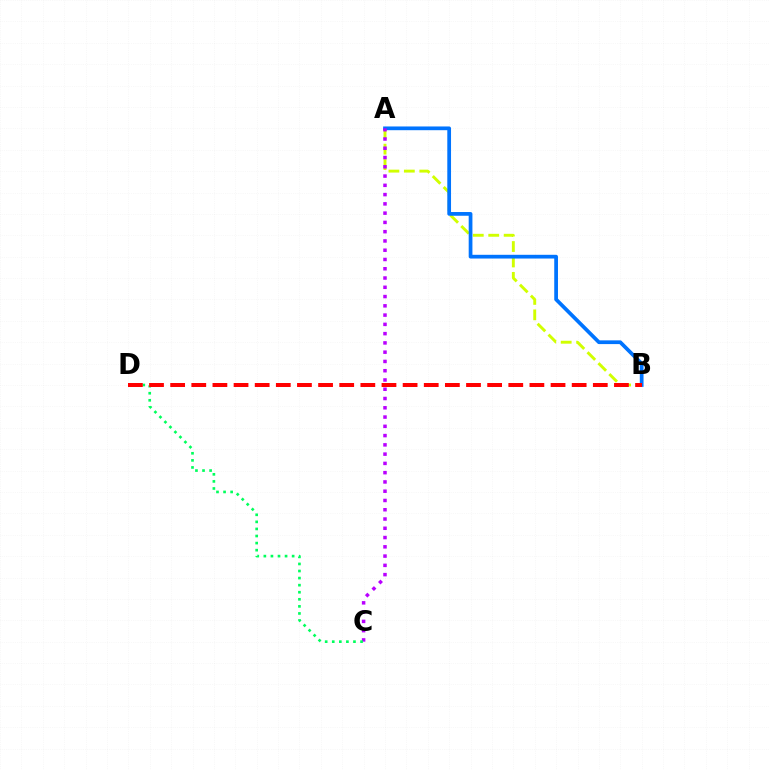{('A', 'B'): [{'color': '#d1ff00', 'line_style': 'dashed', 'thickness': 2.1}, {'color': '#0074ff', 'line_style': 'solid', 'thickness': 2.69}], ('A', 'C'): [{'color': '#b900ff', 'line_style': 'dotted', 'thickness': 2.52}], ('C', 'D'): [{'color': '#00ff5c', 'line_style': 'dotted', 'thickness': 1.92}], ('B', 'D'): [{'color': '#ff0000', 'line_style': 'dashed', 'thickness': 2.87}]}